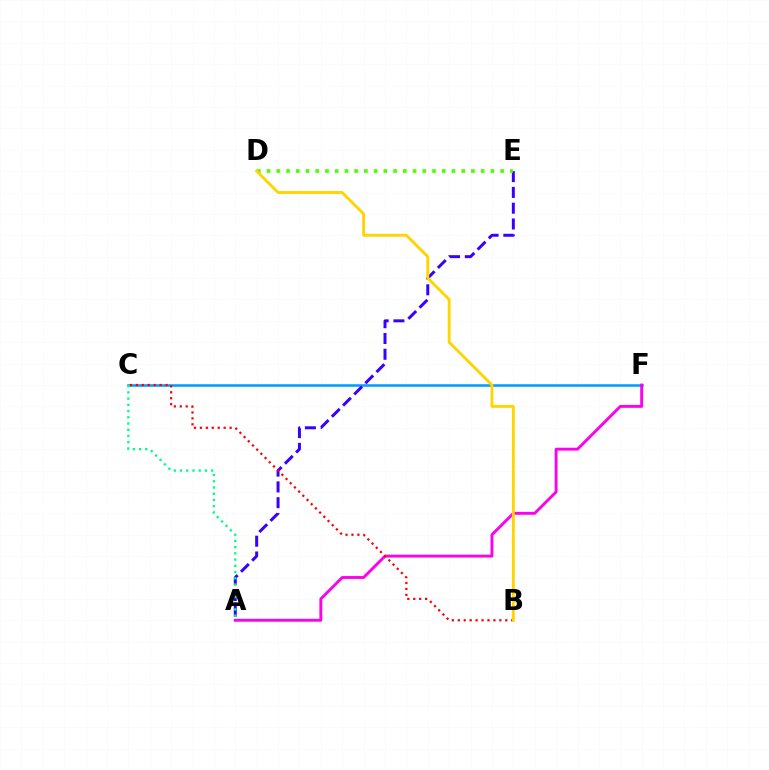{('C', 'F'): [{'color': '#009eff', 'line_style': 'solid', 'thickness': 1.84}], ('A', 'E'): [{'color': '#3700ff', 'line_style': 'dashed', 'thickness': 2.14}], ('D', 'E'): [{'color': '#4fff00', 'line_style': 'dotted', 'thickness': 2.64}], ('A', 'F'): [{'color': '#ff00ed', 'line_style': 'solid', 'thickness': 2.08}], ('B', 'C'): [{'color': '#ff0000', 'line_style': 'dotted', 'thickness': 1.61}], ('B', 'D'): [{'color': '#ffd500', 'line_style': 'solid', 'thickness': 2.08}], ('A', 'C'): [{'color': '#00ff86', 'line_style': 'dotted', 'thickness': 1.69}]}